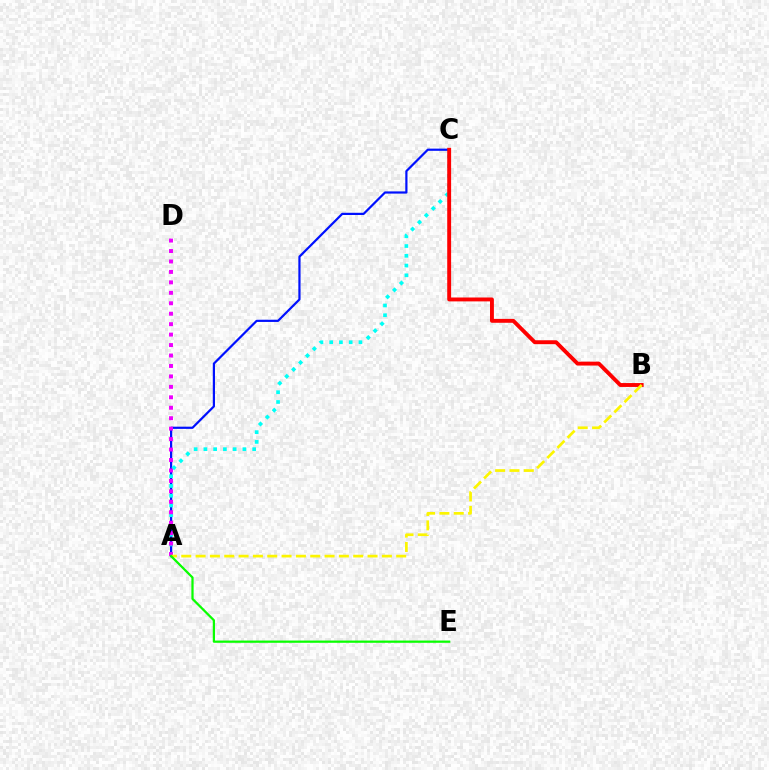{('A', 'C'): [{'color': '#0010ff', 'line_style': 'solid', 'thickness': 1.59}, {'color': '#00fff6', 'line_style': 'dotted', 'thickness': 2.65}], ('B', 'C'): [{'color': '#ff0000', 'line_style': 'solid', 'thickness': 2.8}], ('A', 'D'): [{'color': '#ee00ff', 'line_style': 'dotted', 'thickness': 2.84}], ('A', 'B'): [{'color': '#fcf500', 'line_style': 'dashed', 'thickness': 1.95}], ('A', 'E'): [{'color': '#08ff00', 'line_style': 'solid', 'thickness': 1.61}]}